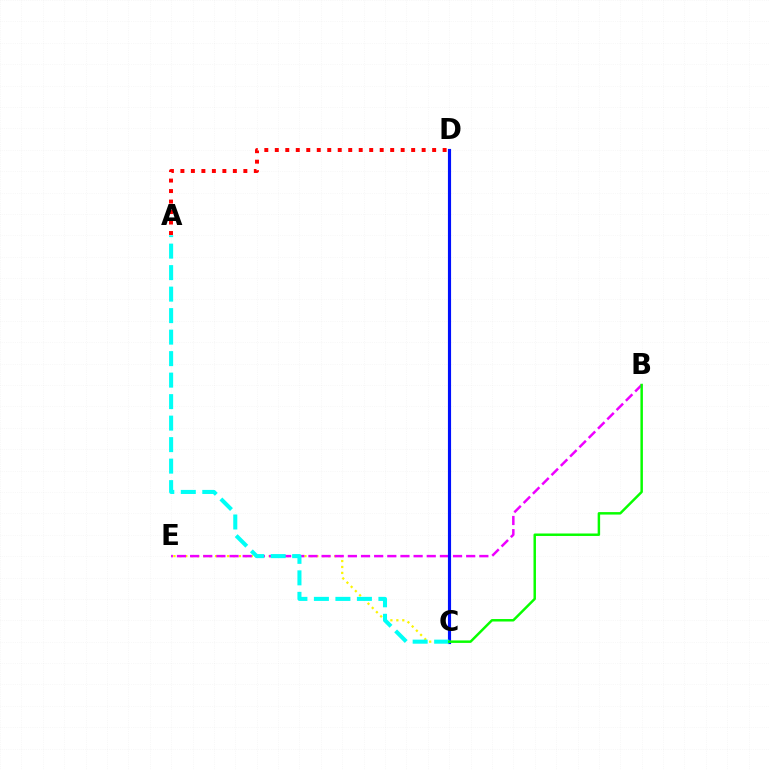{('C', 'E'): [{'color': '#fcf500', 'line_style': 'dotted', 'thickness': 1.62}], ('B', 'E'): [{'color': '#ee00ff', 'line_style': 'dashed', 'thickness': 1.79}], ('C', 'D'): [{'color': '#0010ff', 'line_style': 'solid', 'thickness': 2.26}], ('A', 'C'): [{'color': '#00fff6', 'line_style': 'dashed', 'thickness': 2.92}], ('B', 'C'): [{'color': '#08ff00', 'line_style': 'solid', 'thickness': 1.78}], ('A', 'D'): [{'color': '#ff0000', 'line_style': 'dotted', 'thickness': 2.85}]}